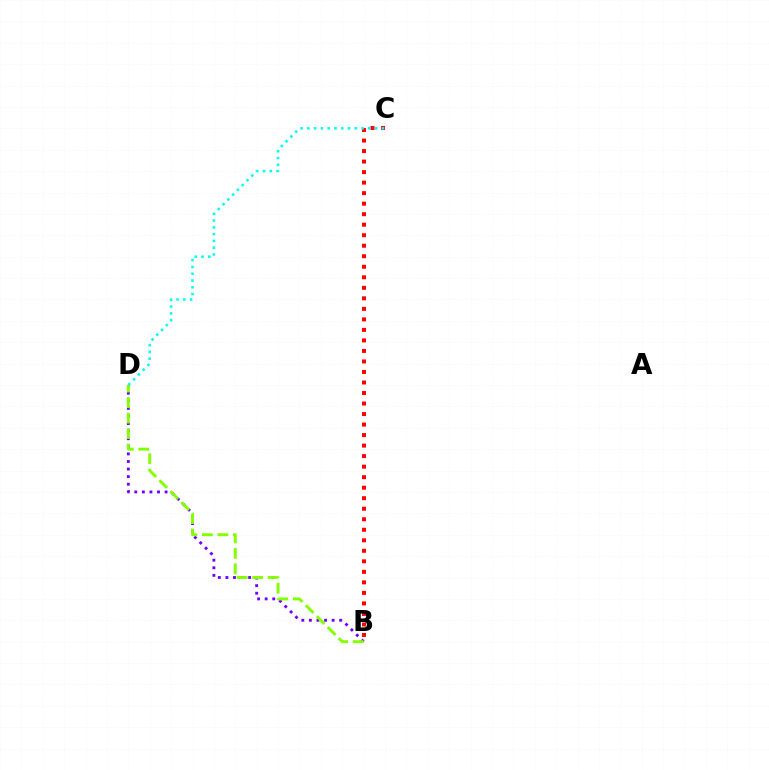{('B', 'D'): [{'color': '#7200ff', 'line_style': 'dotted', 'thickness': 2.06}, {'color': '#84ff00', 'line_style': 'dashed', 'thickness': 2.11}], ('B', 'C'): [{'color': '#ff0000', 'line_style': 'dotted', 'thickness': 2.86}], ('C', 'D'): [{'color': '#00fff6', 'line_style': 'dotted', 'thickness': 1.84}]}